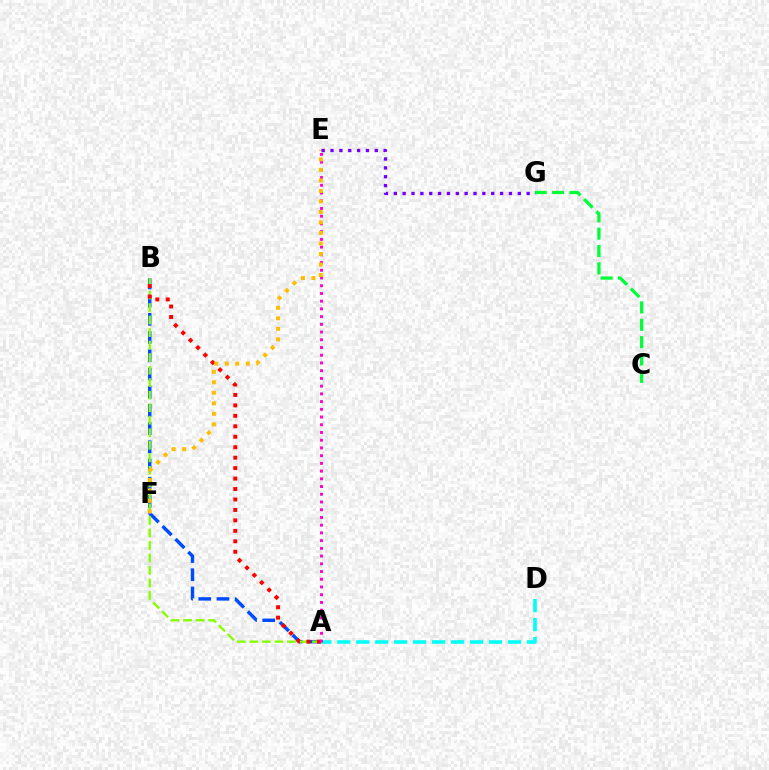{('A', 'B'): [{'color': '#004bff', 'line_style': 'dashed', 'thickness': 2.47}, {'color': '#84ff00', 'line_style': 'dashed', 'thickness': 1.7}, {'color': '#ff0000', 'line_style': 'dotted', 'thickness': 2.84}], ('A', 'D'): [{'color': '#00fff6', 'line_style': 'dashed', 'thickness': 2.58}], ('A', 'E'): [{'color': '#ff00cf', 'line_style': 'dotted', 'thickness': 2.1}], ('C', 'G'): [{'color': '#00ff39', 'line_style': 'dashed', 'thickness': 2.36}], ('E', 'F'): [{'color': '#ffbd00', 'line_style': 'dotted', 'thickness': 2.86}], ('E', 'G'): [{'color': '#7200ff', 'line_style': 'dotted', 'thickness': 2.41}]}